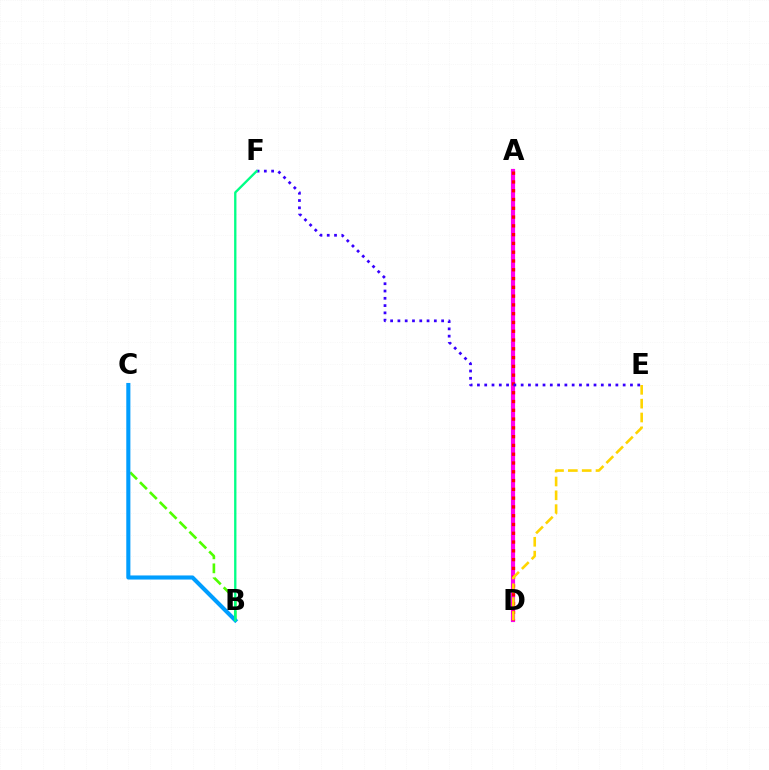{('A', 'D'): [{'color': '#ff00ed', 'line_style': 'solid', 'thickness': 2.99}, {'color': '#ff0000', 'line_style': 'dotted', 'thickness': 2.39}], ('B', 'C'): [{'color': '#4fff00', 'line_style': 'dashed', 'thickness': 1.9}, {'color': '#009eff', 'line_style': 'solid', 'thickness': 2.95}], ('D', 'E'): [{'color': '#ffd500', 'line_style': 'dashed', 'thickness': 1.88}], ('E', 'F'): [{'color': '#3700ff', 'line_style': 'dotted', 'thickness': 1.98}], ('B', 'F'): [{'color': '#00ff86', 'line_style': 'solid', 'thickness': 1.68}]}